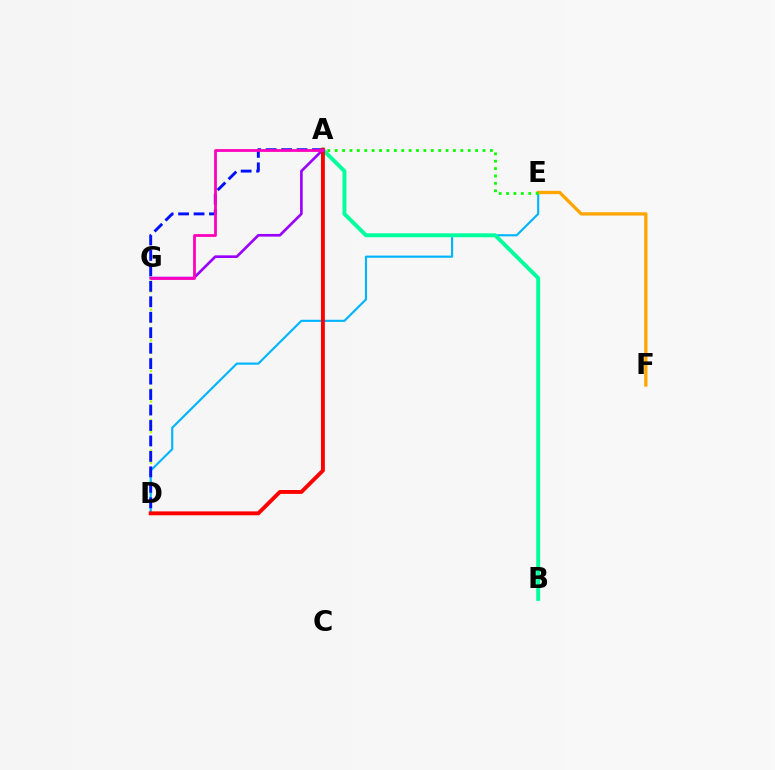{('A', 'G'): [{'color': '#9b00ff', 'line_style': 'solid', 'thickness': 1.91}, {'color': '#ff00bd', 'line_style': 'solid', 'thickness': 1.99}], ('D', 'G'): [{'color': '#b3ff00', 'line_style': 'dotted', 'thickness': 1.66}], ('D', 'E'): [{'color': '#00b5ff', 'line_style': 'solid', 'thickness': 1.55}], ('A', 'B'): [{'color': '#00ff9d', 'line_style': 'solid', 'thickness': 2.83}], ('E', 'F'): [{'color': '#ffa500', 'line_style': 'solid', 'thickness': 2.37}], ('A', 'E'): [{'color': '#08ff00', 'line_style': 'dotted', 'thickness': 2.01}], ('A', 'D'): [{'color': '#0010ff', 'line_style': 'dashed', 'thickness': 2.1}, {'color': '#ff0000', 'line_style': 'solid', 'thickness': 2.8}]}